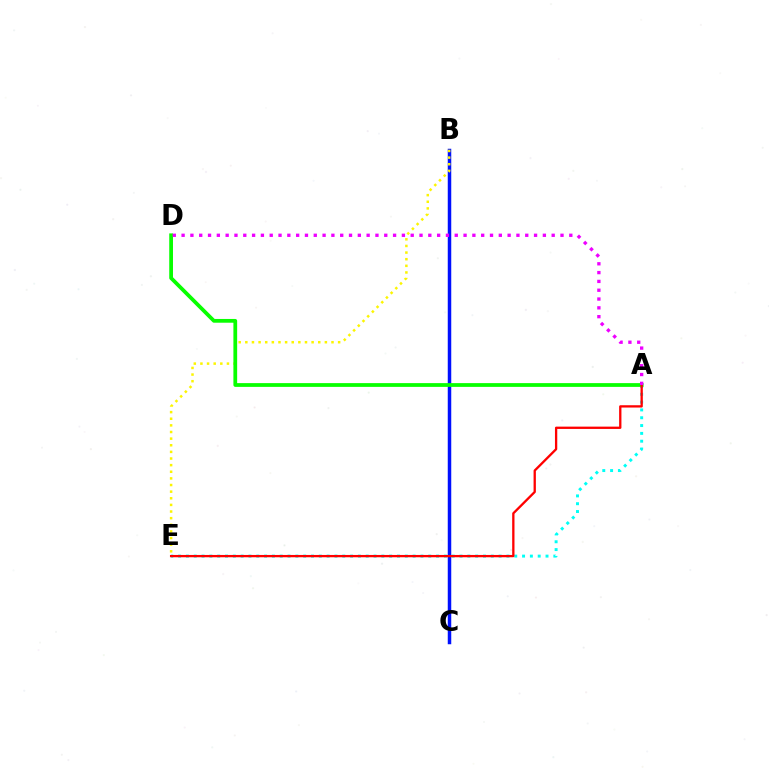{('B', 'C'): [{'color': '#0010ff', 'line_style': 'solid', 'thickness': 2.52}], ('A', 'E'): [{'color': '#00fff6', 'line_style': 'dotted', 'thickness': 2.12}, {'color': '#ff0000', 'line_style': 'solid', 'thickness': 1.66}], ('B', 'E'): [{'color': '#fcf500', 'line_style': 'dotted', 'thickness': 1.8}], ('A', 'D'): [{'color': '#08ff00', 'line_style': 'solid', 'thickness': 2.7}, {'color': '#ee00ff', 'line_style': 'dotted', 'thickness': 2.39}]}